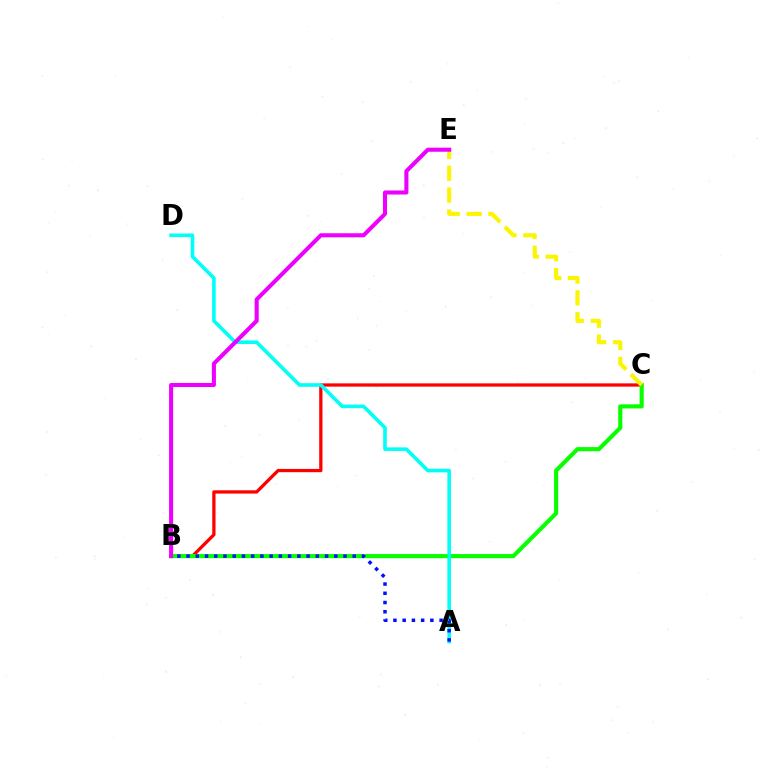{('B', 'C'): [{'color': '#ff0000', 'line_style': 'solid', 'thickness': 2.36}, {'color': '#08ff00', 'line_style': 'solid', 'thickness': 2.98}], ('A', 'D'): [{'color': '#00fff6', 'line_style': 'solid', 'thickness': 2.59}], ('C', 'E'): [{'color': '#fcf500', 'line_style': 'dashed', 'thickness': 2.97}], ('A', 'B'): [{'color': '#0010ff', 'line_style': 'dotted', 'thickness': 2.51}], ('B', 'E'): [{'color': '#ee00ff', 'line_style': 'solid', 'thickness': 2.92}]}